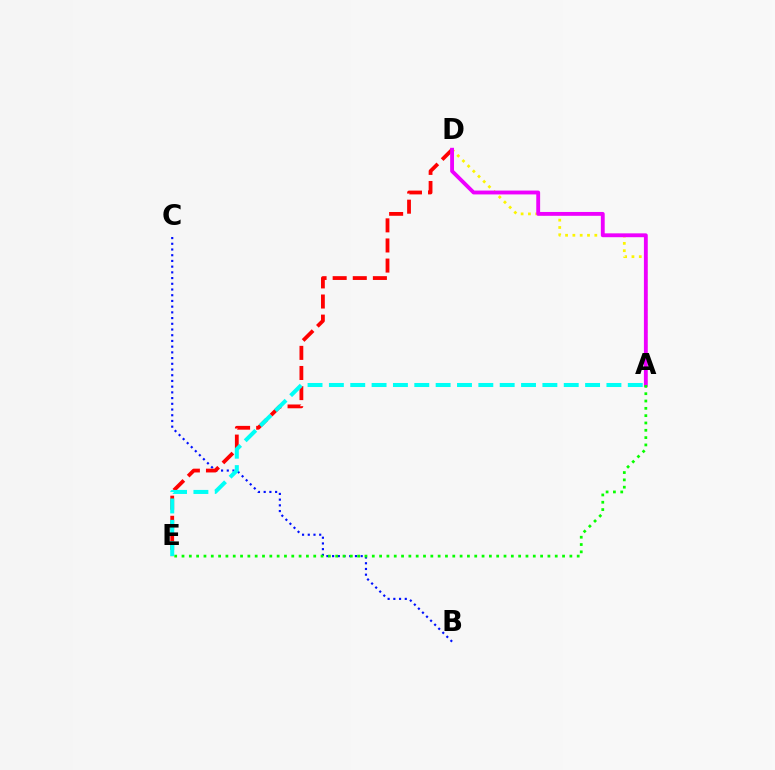{('B', 'C'): [{'color': '#0010ff', 'line_style': 'dotted', 'thickness': 1.55}], ('A', 'D'): [{'color': '#fcf500', 'line_style': 'dotted', 'thickness': 1.99}, {'color': '#ee00ff', 'line_style': 'solid', 'thickness': 2.77}], ('D', 'E'): [{'color': '#ff0000', 'line_style': 'dashed', 'thickness': 2.73}], ('A', 'E'): [{'color': '#08ff00', 'line_style': 'dotted', 'thickness': 1.99}, {'color': '#00fff6', 'line_style': 'dashed', 'thickness': 2.9}]}